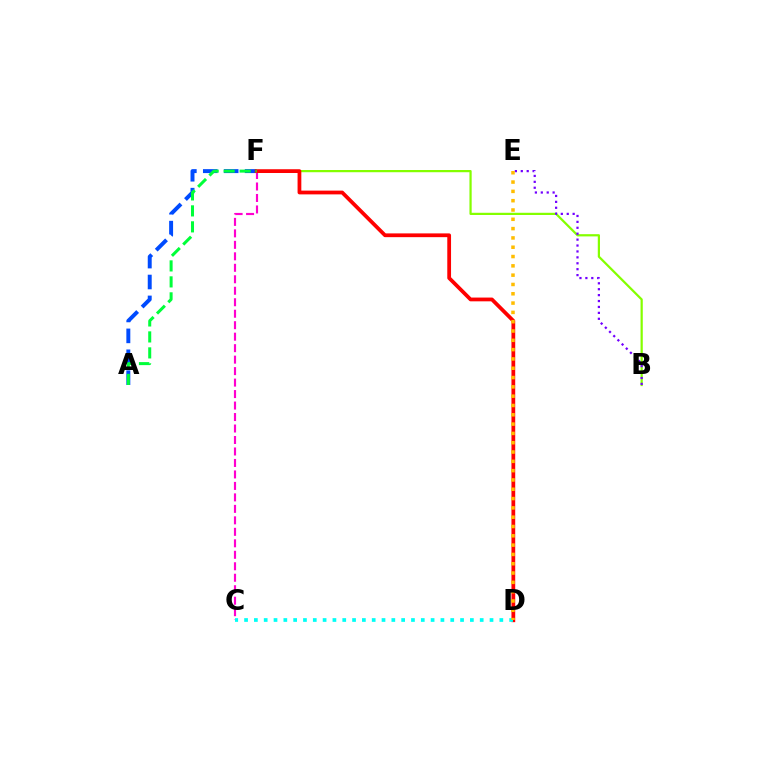{('B', 'F'): [{'color': '#84ff00', 'line_style': 'solid', 'thickness': 1.6}], ('B', 'E'): [{'color': '#7200ff', 'line_style': 'dotted', 'thickness': 1.61}], ('A', 'F'): [{'color': '#004bff', 'line_style': 'dashed', 'thickness': 2.84}, {'color': '#00ff39', 'line_style': 'dashed', 'thickness': 2.17}], ('C', 'F'): [{'color': '#ff00cf', 'line_style': 'dashed', 'thickness': 1.56}], ('D', 'F'): [{'color': '#ff0000', 'line_style': 'solid', 'thickness': 2.71}], ('C', 'D'): [{'color': '#00fff6', 'line_style': 'dotted', 'thickness': 2.67}], ('D', 'E'): [{'color': '#ffbd00', 'line_style': 'dotted', 'thickness': 2.53}]}